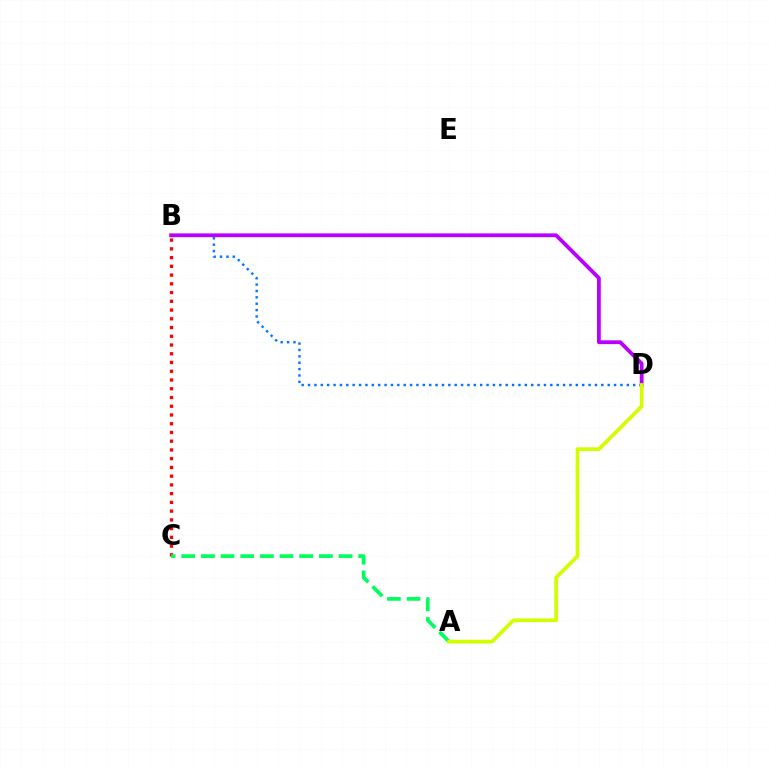{('B', 'D'): [{'color': '#0074ff', 'line_style': 'dotted', 'thickness': 1.73}, {'color': '#b900ff', 'line_style': 'solid', 'thickness': 2.74}], ('B', 'C'): [{'color': '#ff0000', 'line_style': 'dotted', 'thickness': 2.38}], ('A', 'C'): [{'color': '#00ff5c', 'line_style': 'dashed', 'thickness': 2.67}], ('A', 'D'): [{'color': '#d1ff00', 'line_style': 'solid', 'thickness': 2.68}]}